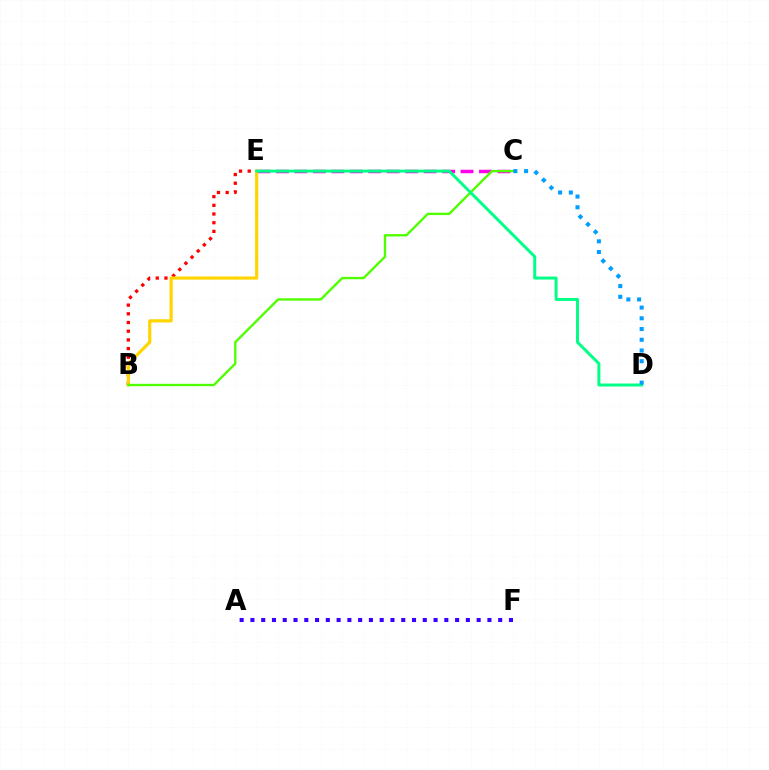{('B', 'E'): [{'color': '#ff0000', 'line_style': 'dotted', 'thickness': 2.36}, {'color': '#ffd500', 'line_style': 'solid', 'thickness': 2.28}], ('A', 'F'): [{'color': '#3700ff', 'line_style': 'dotted', 'thickness': 2.93}], ('C', 'E'): [{'color': '#ff00ed', 'line_style': 'dashed', 'thickness': 2.51}], ('B', 'C'): [{'color': '#4fff00', 'line_style': 'solid', 'thickness': 1.7}], ('D', 'E'): [{'color': '#00ff86', 'line_style': 'solid', 'thickness': 2.13}], ('C', 'D'): [{'color': '#009eff', 'line_style': 'dotted', 'thickness': 2.91}]}